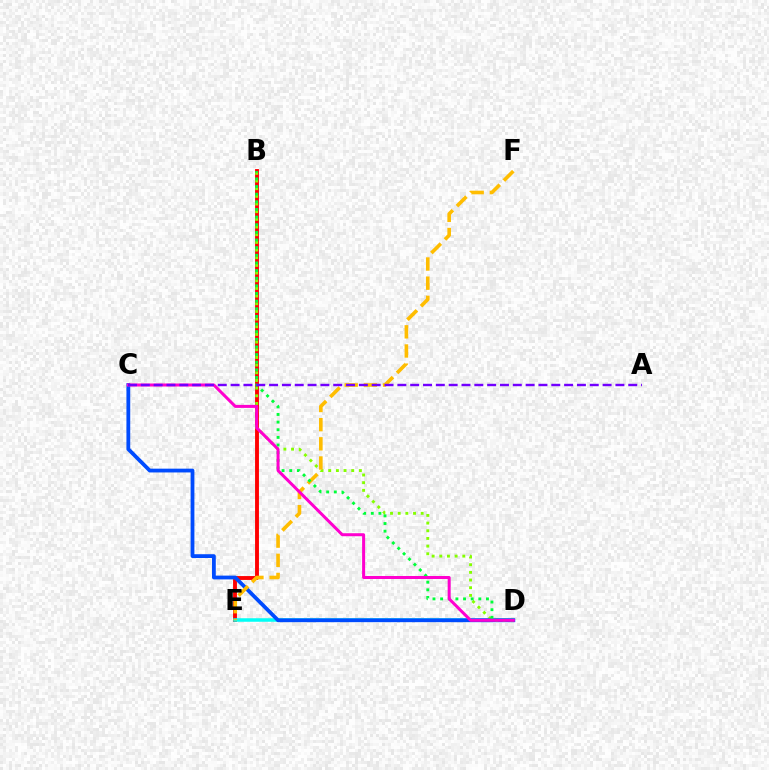{('B', 'E'): [{'color': '#ff0000', 'line_style': 'solid', 'thickness': 2.79}], ('D', 'E'): [{'color': '#00fff6', 'line_style': 'solid', 'thickness': 2.53}], ('B', 'D'): [{'color': '#84ff00', 'line_style': 'dotted', 'thickness': 2.08}, {'color': '#00ff39', 'line_style': 'dotted', 'thickness': 2.08}], ('C', 'D'): [{'color': '#004bff', 'line_style': 'solid', 'thickness': 2.73}, {'color': '#ff00cf', 'line_style': 'solid', 'thickness': 2.17}], ('E', 'F'): [{'color': '#ffbd00', 'line_style': 'dashed', 'thickness': 2.6}], ('A', 'C'): [{'color': '#7200ff', 'line_style': 'dashed', 'thickness': 1.74}]}